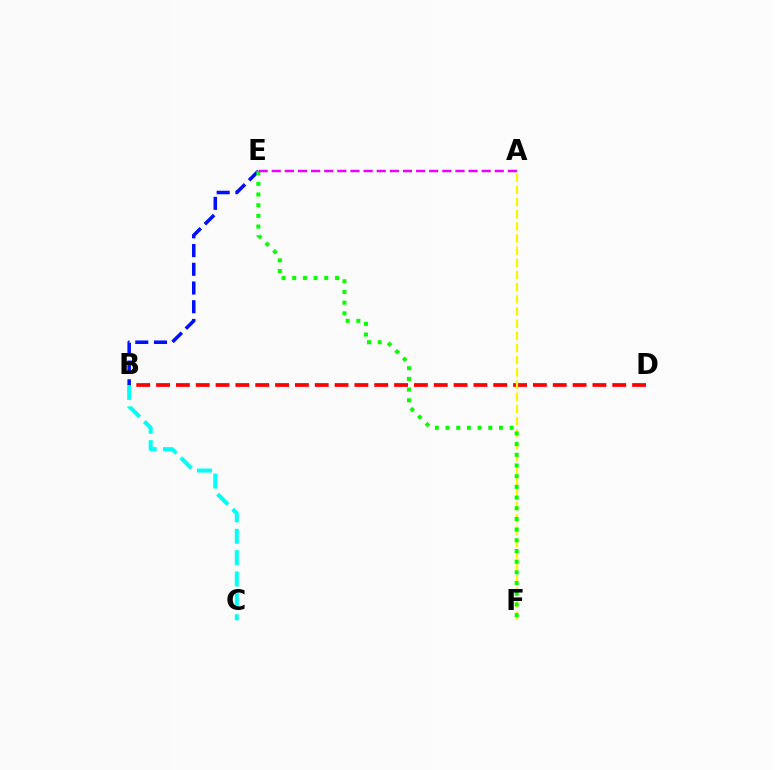{('B', 'D'): [{'color': '#ff0000', 'line_style': 'dashed', 'thickness': 2.69}], ('B', 'C'): [{'color': '#00fff6', 'line_style': 'dashed', 'thickness': 2.9}], ('B', 'E'): [{'color': '#0010ff', 'line_style': 'dashed', 'thickness': 2.54}], ('A', 'F'): [{'color': '#fcf500', 'line_style': 'dashed', 'thickness': 1.65}], ('E', 'F'): [{'color': '#08ff00', 'line_style': 'dotted', 'thickness': 2.9}], ('A', 'E'): [{'color': '#ee00ff', 'line_style': 'dashed', 'thickness': 1.78}]}